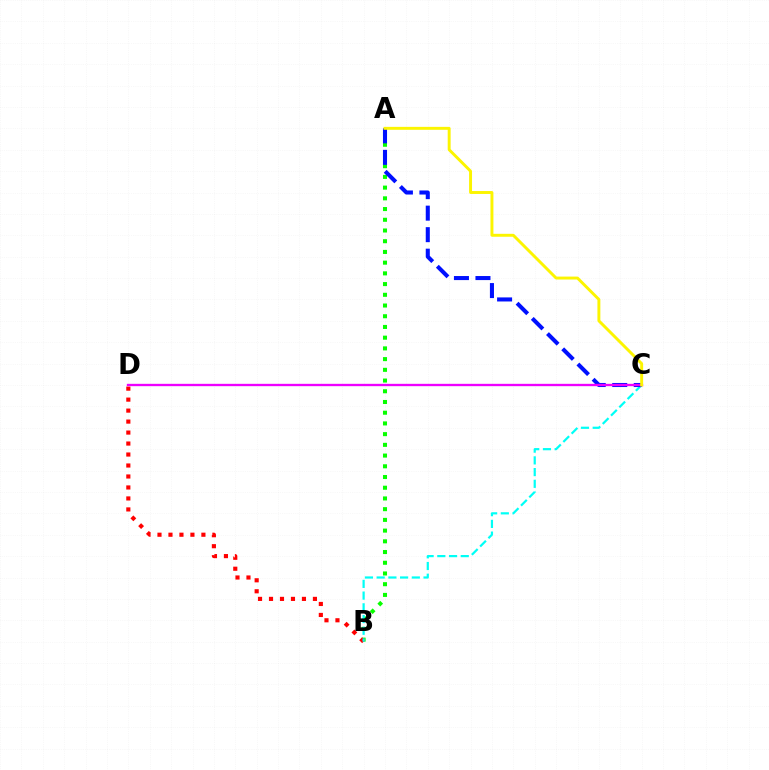{('A', 'B'): [{'color': '#08ff00', 'line_style': 'dotted', 'thickness': 2.91}], ('B', 'D'): [{'color': '#ff0000', 'line_style': 'dotted', 'thickness': 2.98}], ('B', 'C'): [{'color': '#00fff6', 'line_style': 'dashed', 'thickness': 1.59}], ('A', 'C'): [{'color': '#0010ff', 'line_style': 'dashed', 'thickness': 2.92}, {'color': '#fcf500', 'line_style': 'solid', 'thickness': 2.11}], ('C', 'D'): [{'color': '#ee00ff', 'line_style': 'solid', 'thickness': 1.69}]}